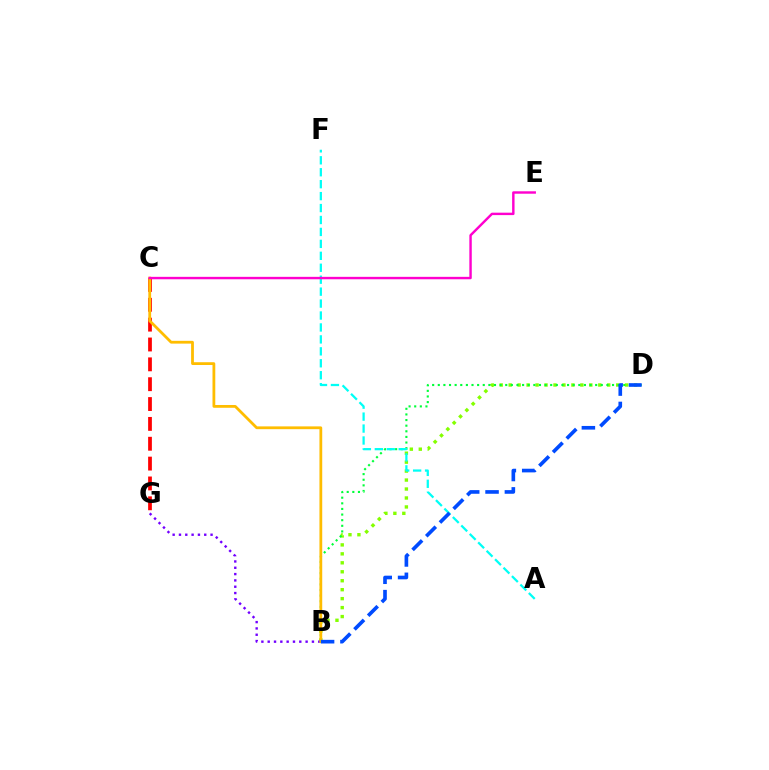{('B', 'D'): [{'color': '#84ff00', 'line_style': 'dotted', 'thickness': 2.43}, {'color': '#00ff39', 'line_style': 'dotted', 'thickness': 1.53}, {'color': '#004bff', 'line_style': 'dashed', 'thickness': 2.63}], ('B', 'G'): [{'color': '#7200ff', 'line_style': 'dotted', 'thickness': 1.72}], ('A', 'F'): [{'color': '#00fff6', 'line_style': 'dashed', 'thickness': 1.62}], ('C', 'G'): [{'color': '#ff0000', 'line_style': 'dashed', 'thickness': 2.7}], ('B', 'C'): [{'color': '#ffbd00', 'line_style': 'solid', 'thickness': 2.01}], ('C', 'E'): [{'color': '#ff00cf', 'line_style': 'solid', 'thickness': 1.75}]}